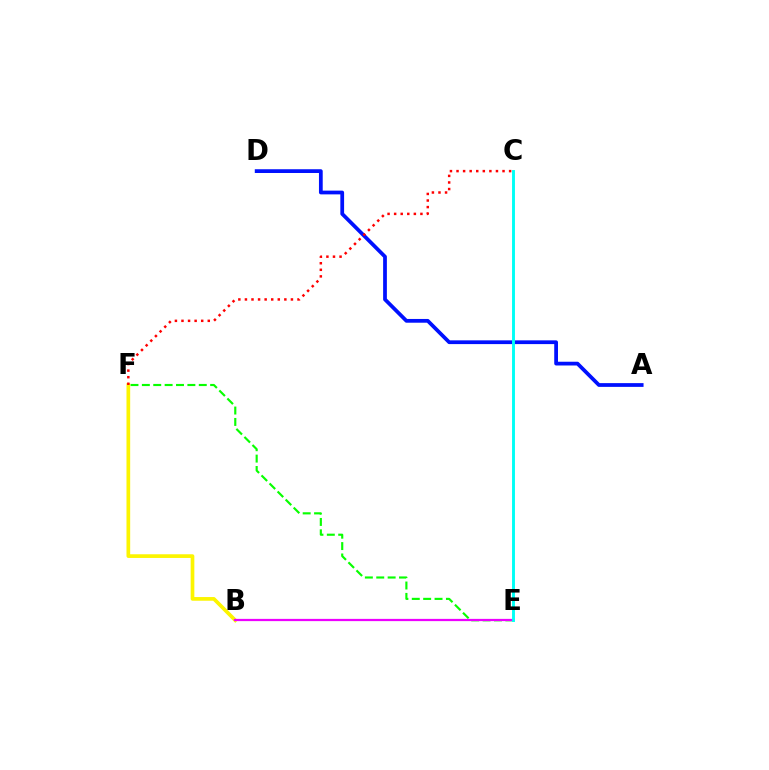{('A', 'D'): [{'color': '#0010ff', 'line_style': 'solid', 'thickness': 2.7}], ('E', 'F'): [{'color': '#08ff00', 'line_style': 'dashed', 'thickness': 1.55}], ('B', 'F'): [{'color': '#fcf500', 'line_style': 'solid', 'thickness': 2.66}], ('B', 'E'): [{'color': '#ee00ff', 'line_style': 'solid', 'thickness': 1.62}], ('C', 'F'): [{'color': '#ff0000', 'line_style': 'dotted', 'thickness': 1.79}], ('C', 'E'): [{'color': '#00fff6', 'line_style': 'solid', 'thickness': 2.09}]}